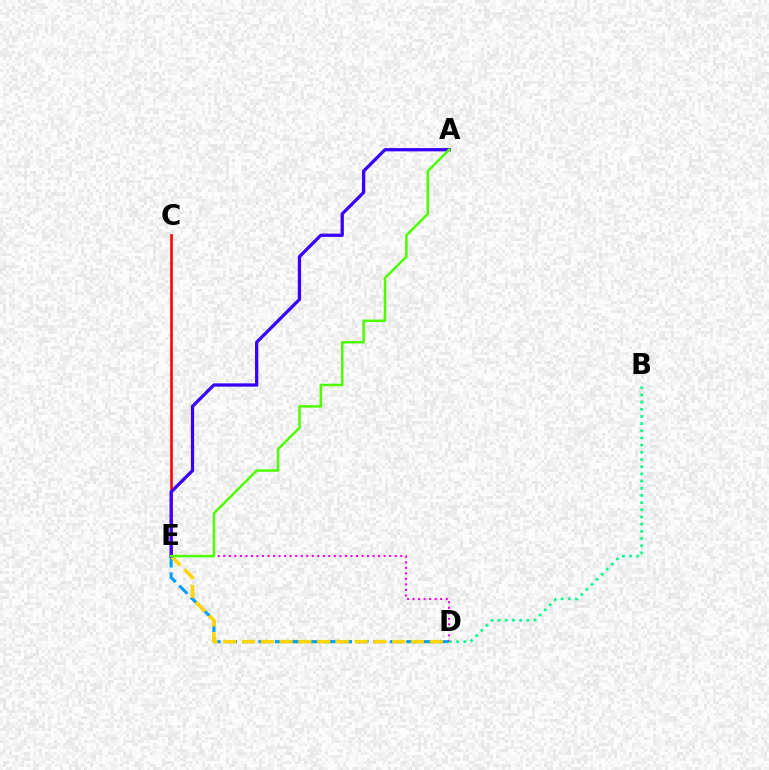{('D', 'E'): [{'color': '#009eff', 'line_style': 'dashed', 'thickness': 2.23}, {'color': '#ffd500', 'line_style': 'dashed', 'thickness': 2.55}, {'color': '#ff00ed', 'line_style': 'dotted', 'thickness': 1.5}], ('C', 'E'): [{'color': '#ff0000', 'line_style': 'solid', 'thickness': 1.87}], ('B', 'D'): [{'color': '#00ff86', 'line_style': 'dotted', 'thickness': 1.95}], ('A', 'E'): [{'color': '#3700ff', 'line_style': 'solid', 'thickness': 2.35}, {'color': '#4fff00', 'line_style': 'solid', 'thickness': 1.81}]}